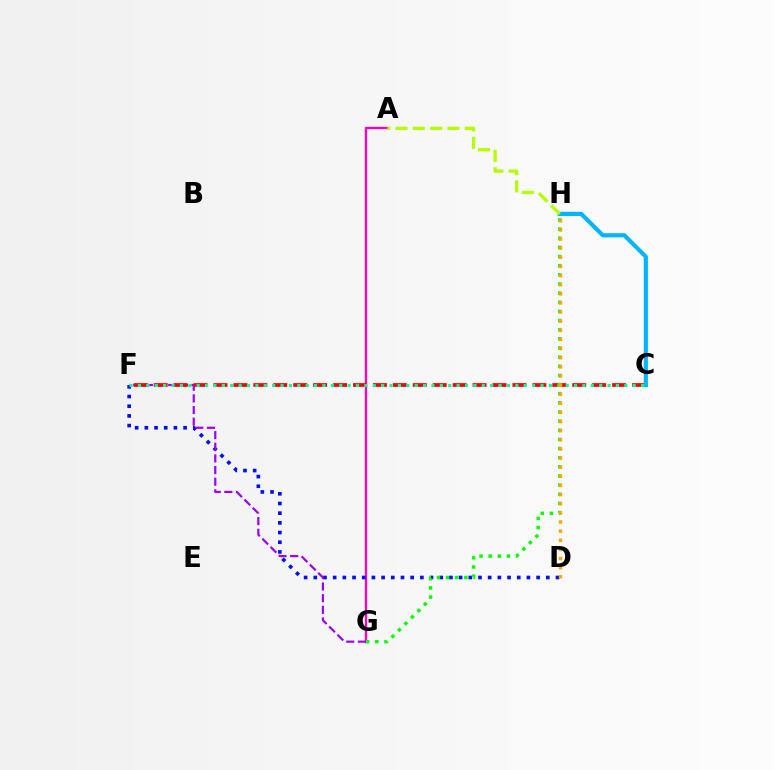{('A', 'G'): [{'color': '#ff00bd', 'line_style': 'solid', 'thickness': 1.69}], ('D', 'F'): [{'color': '#0010ff', 'line_style': 'dotted', 'thickness': 2.63}], ('F', 'G'): [{'color': '#9b00ff', 'line_style': 'dashed', 'thickness': 1.58}], ('C', 'F'): [{'color': '#ff0000', 'line_style': 'dashed', 'thickness': 2.71}, {'color': '#00ff9d', 'line_style': 'dotted', 'thickness': 2.28}], ('C', 'H'): [{'color': '#00b5ff', 'line_style': 'solid', 'thickness': 2.99}], ('G', 'H'): [{'color': '#08ff00', 'line_style': 'dotted', 'thickness': 2.48}], ('D', 'H'): [{'color': '#ffa500', 'line_style': 'dotted', 'thickness': 2.48}], ('A', 'H'): [{'color': '#b3ff00', 'line_style': 'dashed', 'thickness': 2.35}]}